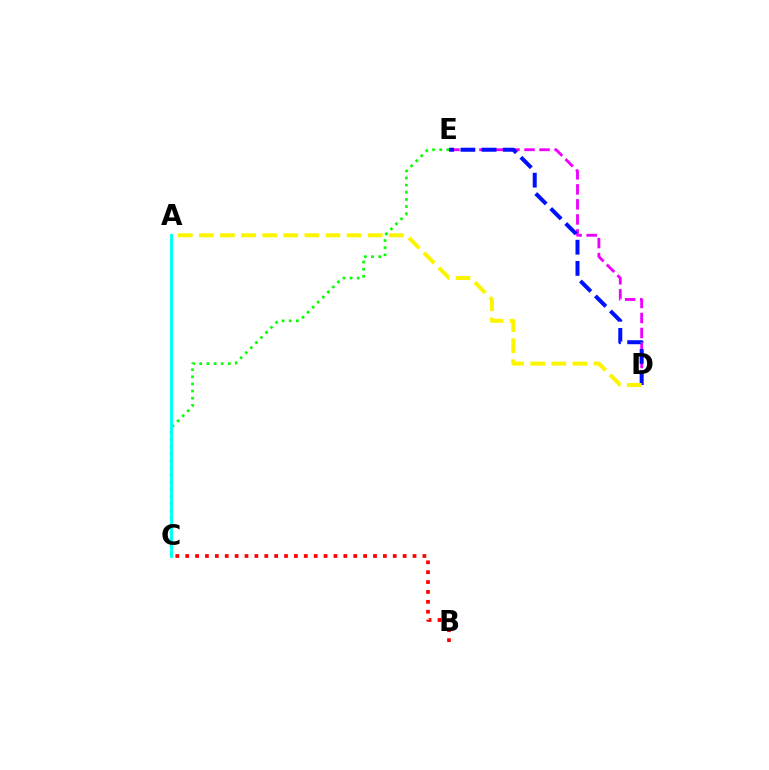{('B', 'C'): [{'color': '#ff0000', 'line_style': 'dotted', 'thickness': 2.69}], ('D', 'E'): [{'color': '#ee00ff', 'line_style': 'dashed', 'thickness': 2.04}, {'color': '#0010ff', 'line_style': 'dashed', 'thickness': 2.88}], ('C', 'E'): [{'color': '#08ff00', 'line_style': 'dotted', 'thickness': 1.94}], ('A', 'D'): [{'color': '#fcf500', 'line_style': 'dashed', 'thickness': 2.87}], ('A', 'C'): [{'color': '#00fff6', 'line_style': 'solid', 'thickness': 2.08}]}